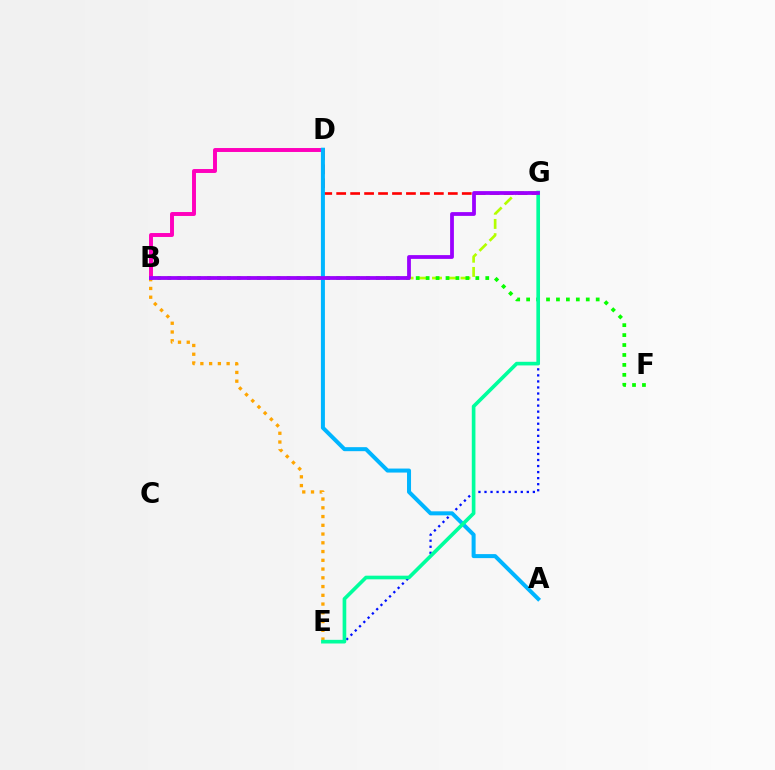{('B', 'E'): [{'color': '#ffa500', 'line_style': 'dotted', 'thickness': 2.38}], ('E', 'G'): [{'color': '#0010ff', 'line_style': 'dotted', 'thickness': 1.64}, {'color': '#00ff9d', 'line_style': 'solid', 'thickness': 2.63}], ('B', 'G'): [{'color': '#b3ff00', 'line_style': 'dashed', 'thickness': 1.93}, {'color': '#9b00ff', 'line_style': 'solid', 'thickness': 2.72}], ('B', 'F'): [{'color': '#08ff00', 'line_style': 'dotted', 'thickness': 2.7}], ('B', 'D'): [{'color': '#ff00bd', 'line_style': 'solid', 'thickness': 2.84}], ('D', 'G'): [{'color': '#ff0000', 'line_style': 'dashed', 'thickness': 1.9}], ('A', 'D'): [{'color': '#00b5ff', 'line_style': 'solid', 'thickness': 2.89}]}